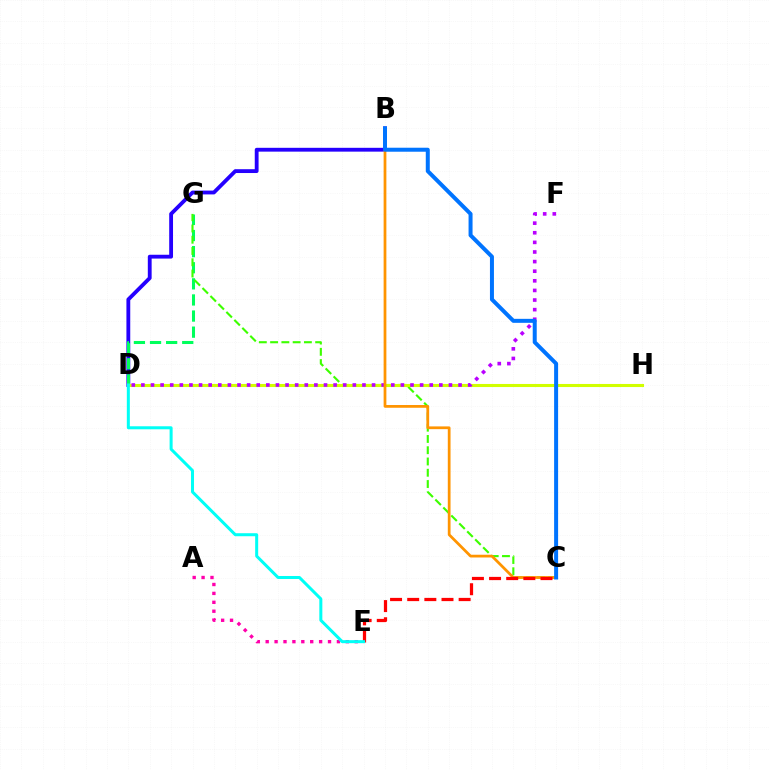{('A', 'E'): [{'color': '#ff00ac', 'line_style': 'dotted', 'thickness': 2.42}], ('B', 'D'): [{'color': '#2500ff', 'line_style': 'solid', 'thickness': 2.75}], ('D', 'G'): [{'color': '#00ff5c', 'line_style': 'dashed', 'thickness': 2.19}], ('C', 'G'): [{'color': '#3dff00', 'line_style': 'dashed', 'thickness': 1.53}], ('D', 'H'): [{'color': '#d1ff00', 'line_style': 'solid', 'thickness': 2.21}], ('D', 'F'): [{'color': '#b900ff', 'line_style': 'dotted', 'thickness': 2.61}], ('B', 'C'): [{'color': '#ff9400', 'line_style': 'solid', 'thickness': 1.98}, {'color': '#0074ff', 'line_style': 'solid', 'thickness': 2.87}], ('C', 'E'): [{'color': '#ff0000', 'line_style': 'dashed', 'thickness': 2.33}], ('D', 'E'): [{'color': '#00fff6', 'line_style': 'solid', 'thickness': 2.17}]}